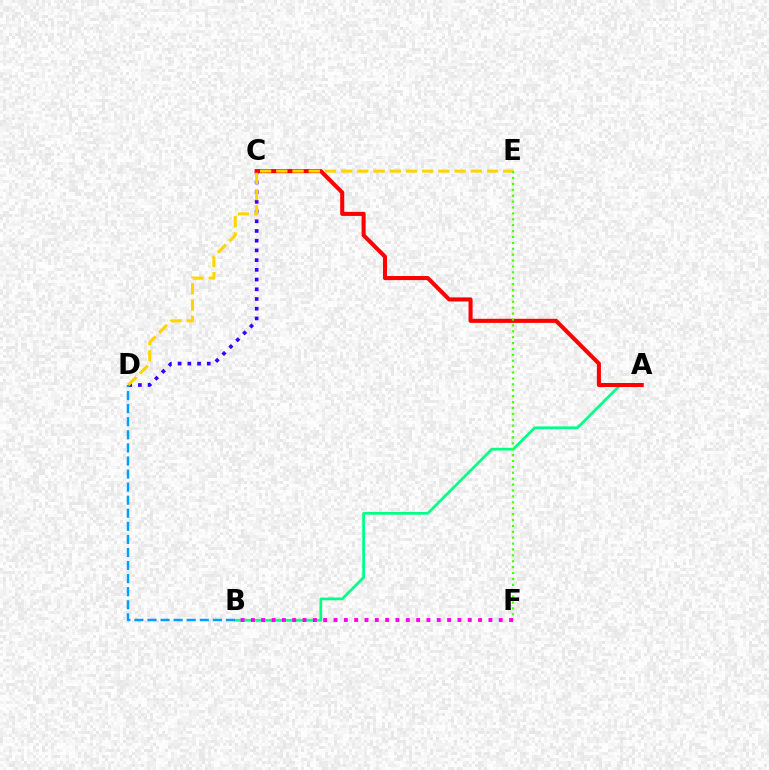{('C', 'D'): [{'color': '#3700ff', 'line_style': 'dotted', 'thickness': 2.64}], ('A', 'B'): [{'color': '#00ff86', 'line_style': 'solid', 'thickness': 1.97}], ('A', 'C'): [{'color': '#ff0000', 'line_style': 'solid', 'thickness': 2.93}], ('D', 'E'): [{'color': '#ffd500', 'line_style': 'dashed', 'thickness': 2.2}], ('E', 'F'): [{'color': '#4fff00', 'line_style': 'dotted', 'thickness': 1.6}], ('B', 'F'): [{'color': '#ff00ed', 'line_style': 'dotted', 'thickness': 2.81}], ('B', 'D'): [{'color': '#009eff', 'line_style': 'dashed', 'thickness': 1.78}]}